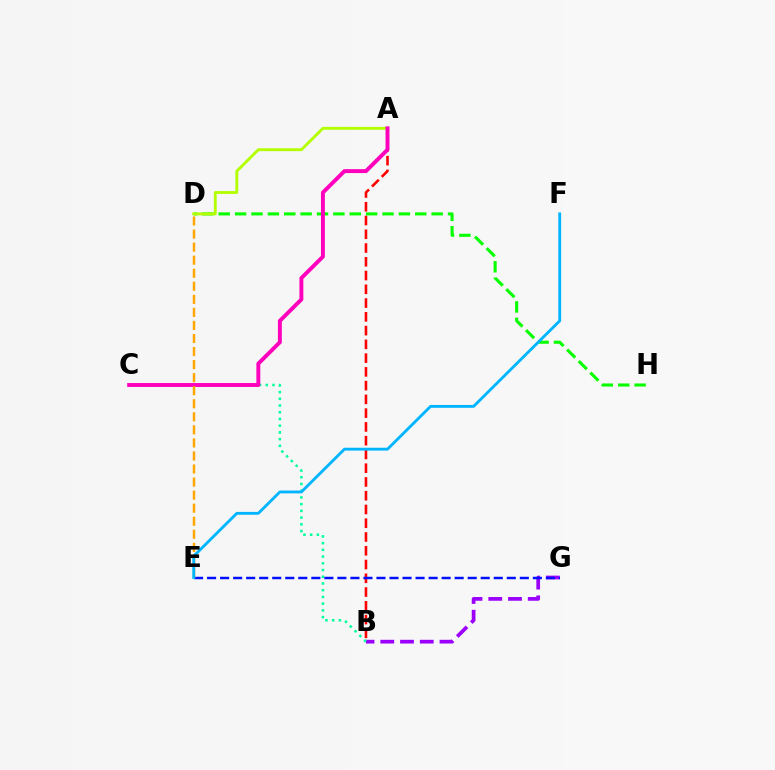{('A', 'B'): [{'color': '#ff0000', 'line_style': 'dashed', 'thickness': 1.87}], ('B', 'G'): [{'color': '#9b00ff', 'line_style': 'dashed', 'thickness': 2.68}], ('D', 'H'): [{'color': '#08ff00', 'line_style': 'dashed', 'thickness': 2.23}], ('B', 'C'): [{'color': '#00ff9d', 'line_style': 'dotted', 'thickness': 1.83}], ('E', 'G'): [{'color': '#0010ff', 'line_style': 'dashed', 'thickness': 1.77}], ('A', 'D'): [{'color': '#b3ff00', 'line_style': 'solid', 'thickness': 2.07}], ('A', 'C'): [{'color': '#ff00bd', 'line_style': 'solid', 'thickness': 2.82}], ('D', 'E'): [{'color': '#ffa500', 'line_style': 'dashed', 'thickness': 1.77}], ('E', 'F'): [{'color': '#00b5ff', 'line_style': 'solid', 'thickness': 2.05}]}